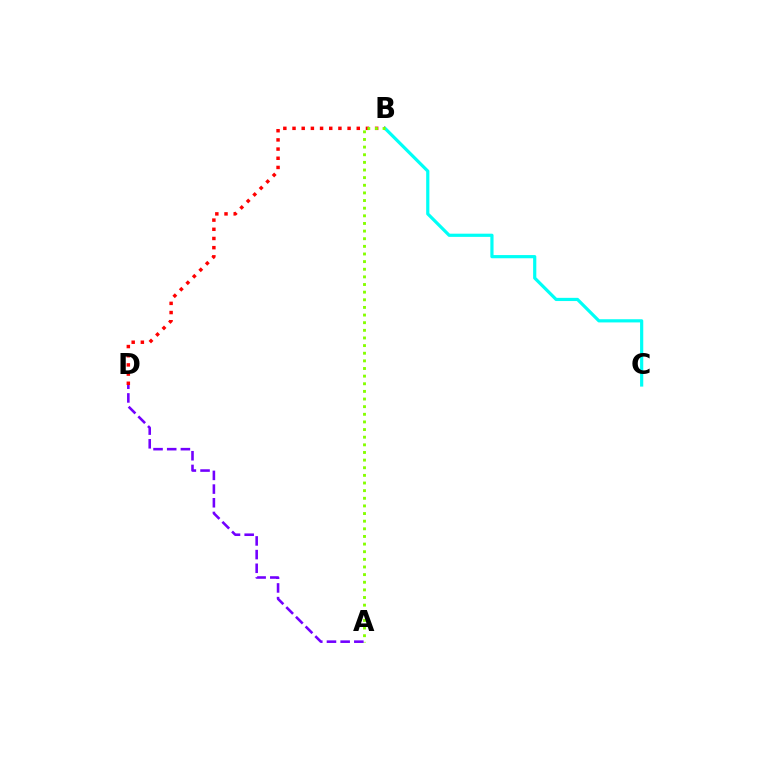{('B', 'C'): [{'color': '#00fff6', 'line_style': 'solid', 'thickness': 2.3}], ('B', 'D'): [{'color': '#ff0000', 'line_style': 'dotted', 'thickness': 2.49}], ('A', 'B'): [{'color': '#84ff00', 'line_style': 'dotted', 'thickness': 2.07}], ('A', 'D'): [{'color': '#7200ff', 'line_style': 'dashed', 'thickness': 1.86}]}